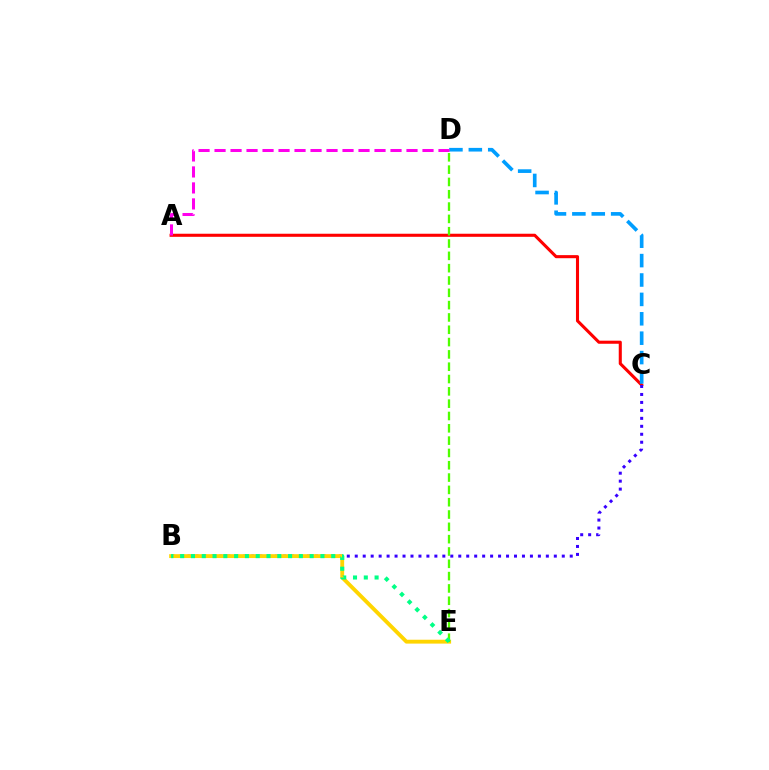{('A', 'C'): [{'color': '#ff0000', 'line_style': 'solid', 'thickness': 2.22}], ('B', 'C'): [{'color': '#3700ff', 'line_style': 'dotted', 'thickness': 2.16}], ('C', 'D'): [{'color': '#009eff', 'line_style': 'dashed', 'thickness': 2.64}], ('B', 'E'): [{'color': '#ffd500', 'line_style': 'solid', 'thickness': 2.79}, {'color': '#00ff86', 'line_style': 'dotted', 'thickness': 2.93}], ('D', 'E'): [{'color': '#4fff00', 'line_style': 'dashed', 'thickness': 1.67}], ('A', 'D'): [{'color': '#ff00ed', 'line_style': 'dashed', 'thickness': 2.17}]}